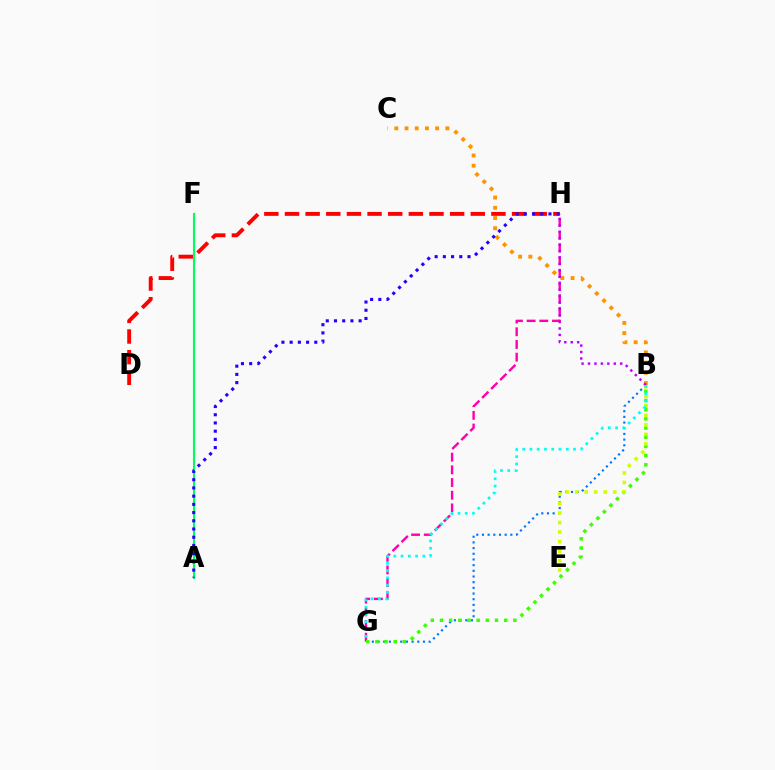{('B', 'G'): [{'color': '#0074ff', 'line_style': 'dotted', 'thickness': 1.54}, {'color': '#3dff00', 'line_style': 'dotted', 'thickness': 2.49}, {'color': '#00fff6', 'line_style': 'dotted', 'thickness': 1.97}], ('G', 'H'): [{'color': '#ff00ac', 'line_style': 'dashed', 'thickness': 1.72}], ('A', 'F'): [{'color': '#00ff5c', 'line_style': 'solid', 'thickness': 1.51}], ('B', 'C'): [{'color': '#ff9400', 'line_style': 'dotted', 'thickness': 2.77}], ('B', 'E'): [{'color': '#d1ff00', 'line_style': 'dotted', 'thickness': 2.58}], ('B', 'H'): [{'color': '#b900ff', 'line_style': 'dotted', 'thickness': 1.75}], ('D', 'H'): [{'color': '#ff0000', 'line_style': 'dashed', 'thickness': 2.8}], ('A', 'H'): [{'color': '#2500ff', 'line_style': 'dotted', 'thickness': 2.23}]}